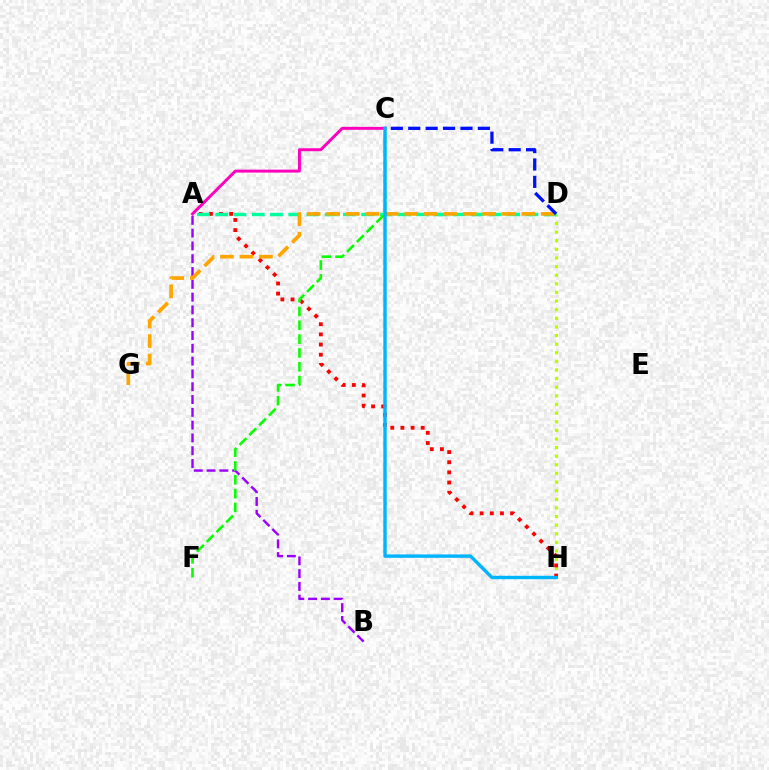{('D', 'H'): [{'color': '#b3ff00', 'line_style': 'dotted', 'thickness': 2.34}], ('A', 'B'): [{'color': '#9b00ff', 'line_style': 'dashed', 'thickness': 1.74}], ('A', 'H'): [{'color': '#ff0000', 'line_style': 'dotted', 'thickness': 2.76}], ('A', 'D'): [{'color': '#00ff9d', 'line_style': 'dashed', 'thickness': 2.48}], ('A', 'C'): [{'color': '#ff00bd', 'line_style': 'solid', 'thickness': 2.13}], ('D', 'G'): [{'color': '#ffa500', 'line_style': 'dashed', 'thickness': 2.65}], ('C', 'D'): [{'color': '#0010ff', 'line_style': 'dashed', 'thickness': 2.36}], ('C', 'F'): [{'color': '#08ff00', 'line_style': 'dashed', 'thickness': 1.88}], ('C', 'H'): [{'color': '#00b5ff', 'line_style': 'solid', 'thickness': 2.45}]}